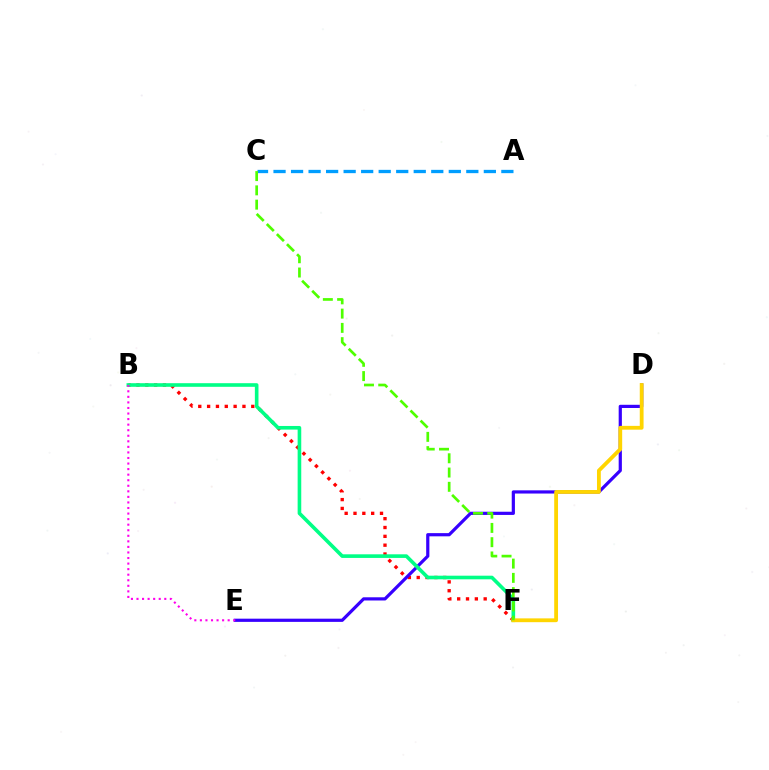{('B', 'F'): [{'color': '#ff0000', 'line_style': 'dotted', 'thickness': 2.4}, {'color': '#00ff86', 'line_style': 'solid', 'thickness': 2.6}], ('D', 'E'): [{'color': '#3700ff', 'line_style': 'solid', 'thickness': 2.3}], ('A', 'C'): [{'color': '#009eff', 'line_style': 'dashed', 'thickness': 2.38}], ('D', 'F'): [{'color': '#ffd500', 'line_style': 'solid', 'thickness': 2.74}], ('B', 'E'): [{'color': '#ff00ed', 'line_style': 'dotted', 'thickness': 1.51}], ('C', 'F'): [{'color': '#4fff00', 'line_style': 'dashed', 'thickness': 1.94}]}